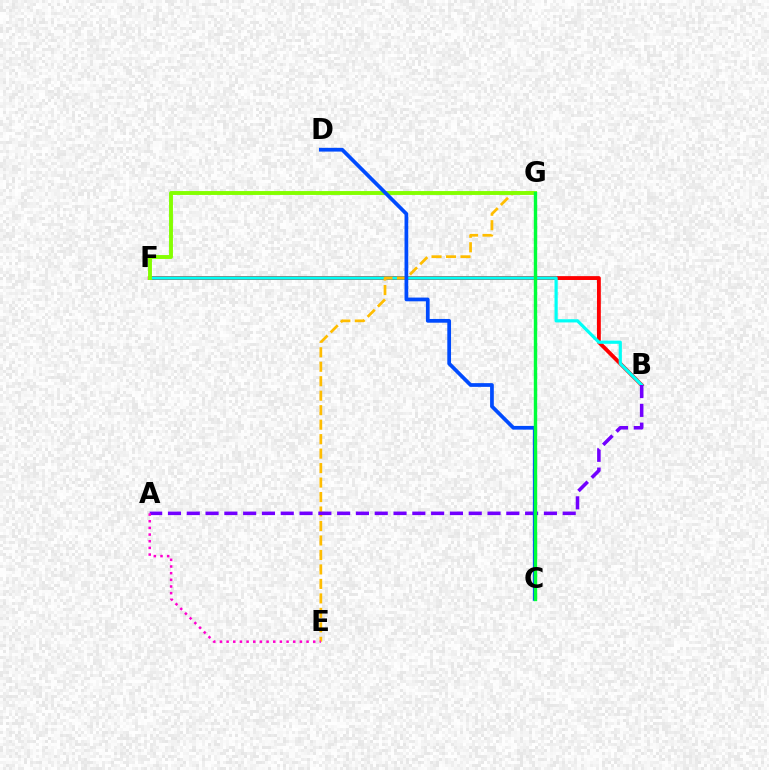{('B', 'F'): [{'color': '#ff0000', 'line_style': 'solid', 'thickness': 2.78}, {'color': '#00fff6', 'line_style': 'solid', 'thickness': 2.3}], ('E', 'G'): [{'color': '#ffbd00', 'line_style': 'dashed', 'thickness': 1.97}], ('A', 'B'): [{'color': '#7200ff', 'line_style': 'dashed', 'thickness': 2.55}], ('F', 'G'): [{'color': '#84ff00', 'line_style': 'solid', 'thickness': 2.8}], ('C', 'D'): [{'color': '#004bff', 'line_style': 'solid', 'thickness': 2.68}], ('A', 'E'): [{'color': '#ff00cf', 'line_style': 'dotted', 'thickness': 1.81}], ('C', 'G'): [{'color': '#00ff39', 'line_style': 'solid', 'thickness': 2.45}]}